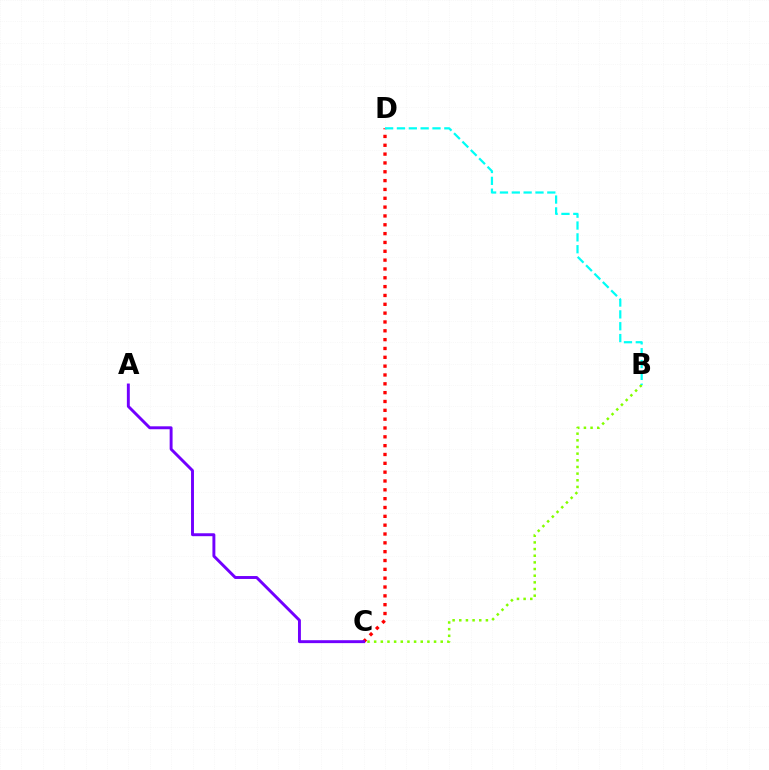{('C', 'D'): [{'color': '#ff0000', 'line_style': 'dotted', 'thickness': 2.4}], ('B', 'C'): [{'color': '#84ff00', 'line_style': 'dotted', 'thickness': 1.81}], ('A', 'C'): [{'color': '#7200ff', 'line_style': 'solid', 'thickness': 2.1}], ('B', 'D'): [{'color': '#00fff6', 'line_style': 'dashed', 'thickness': 1.61}]}